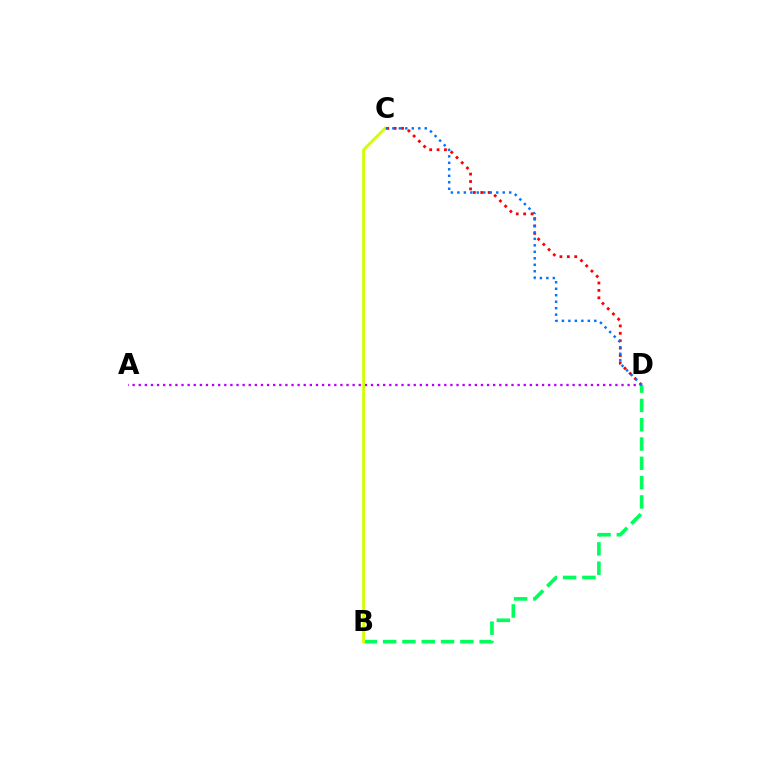{('A', 'D'): [{'color': '#b900ff', 'line_style': 'dotted', 'thickness': 1.66}], ('B', 'D'): [{'color': '#00ff5c', 'line_style': 'dashed', 'thickness': 2.62}], ('C', 'D'): [{'color': '#ff0000', 'line_style': 'dotted', 'thickness': 2.01}, {'color': '#0074ff', 'line_style': 'dotted', 'thickness': 1.76}], ('B', 'C'): [{'color': '#d1ff00', 'line_style': 'solid', 'thickness': 2.06}]}